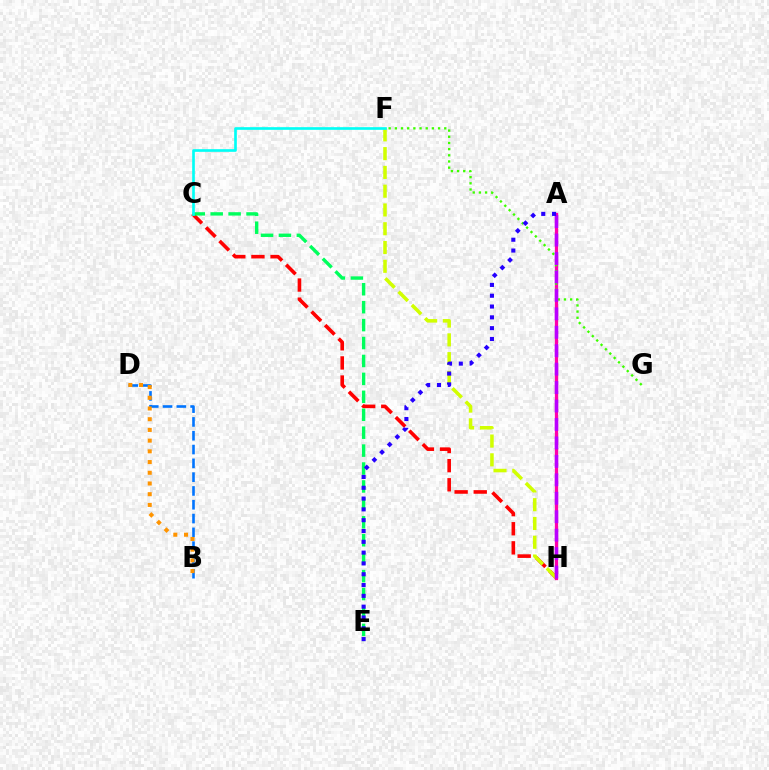{('C', 'H'): [{'color': '#ff0000', 'line_style': 'dashed', 'thickness': 2.6}], ('F', 'H'): [{'color': '#d1ff00', 'line_style': 'dashed', 'thickness': 2.55}], ('B', 'D'): [{'color': '#0074ff', 'line_style': 'dashed', 'thickness': 1.88}, {'color': '#ff9400', 'line_style': 'dotted', 'thickness': 2.91}], ('C', 'E'): [{'color': '#00ff5c', 'line_style': 'dashed', 'thickness': 2.44}], ('A', 'H'): [{'color': '#ff00ac', 'line_style': 'solid', 'thickness': 2.35}, {'color': '#b900ff', 'line_style': 'dashed', 'thickness': 2.51}], ('F', 'G'): [{'color': '#3dff00', 'line_style': 'dotted', 'thickness': 1.68}], ('C', 'F'): [{'color': '#00fff6', 'line_style': 'solid', 'thickness': 1.91}], ('A', 'E'): [{'color': '#2500ff', 'line_style': 'dotted', 'thickness': 2.94}]}